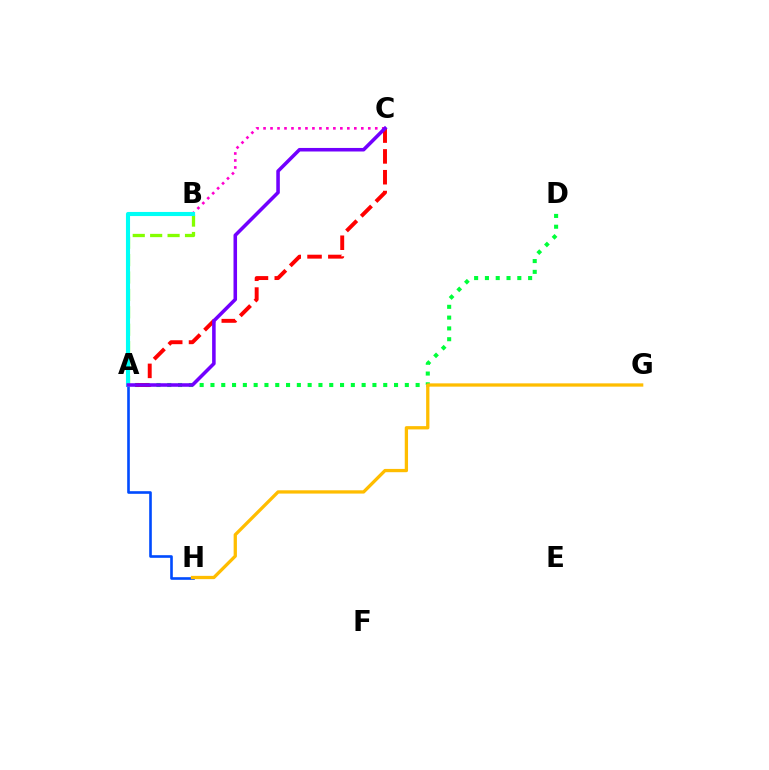{('A', 'D'): [{'color': '#00ff39', 'line_style': 'dotted', 'thickness': 2.93}], ('A', 'H'): [{'color': '#004bff', 'line_style': 'solid', 'thickness': 1.89}], ('B', 'C'): [{'color': '#ff00cf', 'line_style': 'dotted', 'thickness': 1.9}], ('G', 'H'): [{'color': '#ffbd00', 'line_style': 'solid', 'thickness': 2.36}], ('A', 'C'): [{'color': '#ff0000', 'line_style': 'dashed', 'thickness': 2.83}, {'color': '#7200ff', 'line_style': 'solid', 'thickness': 2.55}], ('A', 'B'): [{'color': '#84ff00', 'line_style': 'dashed', 'thickness': 2.37}, {'color': '#00fff6', 'line_style': 'solid', 'thickness': 2.95}]}